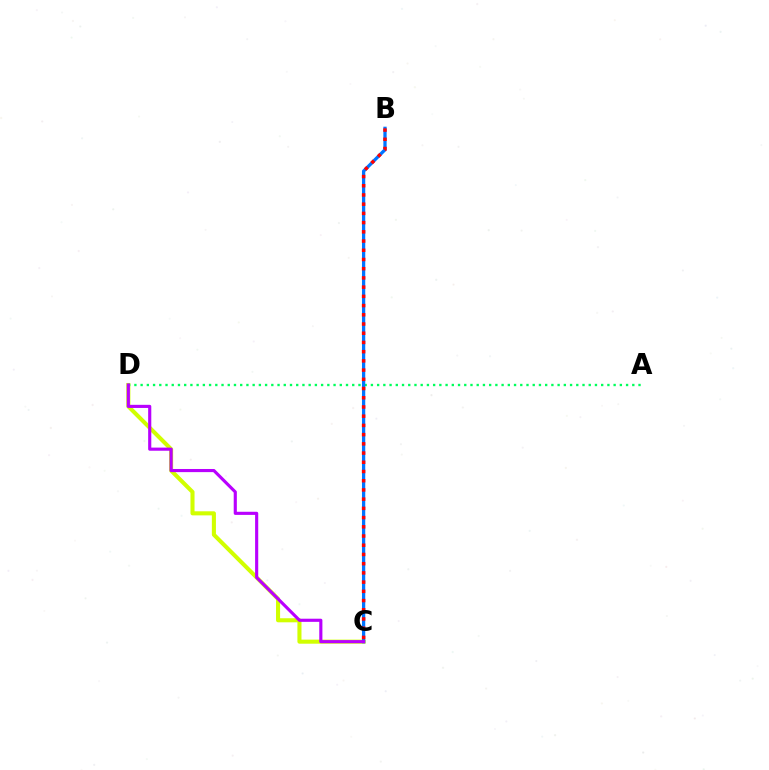{('C', 'D'): [{'color': '#d1ff00', 'line_style': 'solid', 'thickness': 2.93}, {'color': '#b900ff', 'line_style': 'solid', 'thickness': 2.25}], ('A', 'D'): [{'color': '#00ff5c', 'line_style': 'dotted', 'thickness': 1.69}], ('B', 'C'): [{'color': '#0074ff', 'line_style': 'solid', 'thickness': 2.36}, {'color': '#ff0000', 'line_style': 'dotted', 'thickness': 2.5}]}